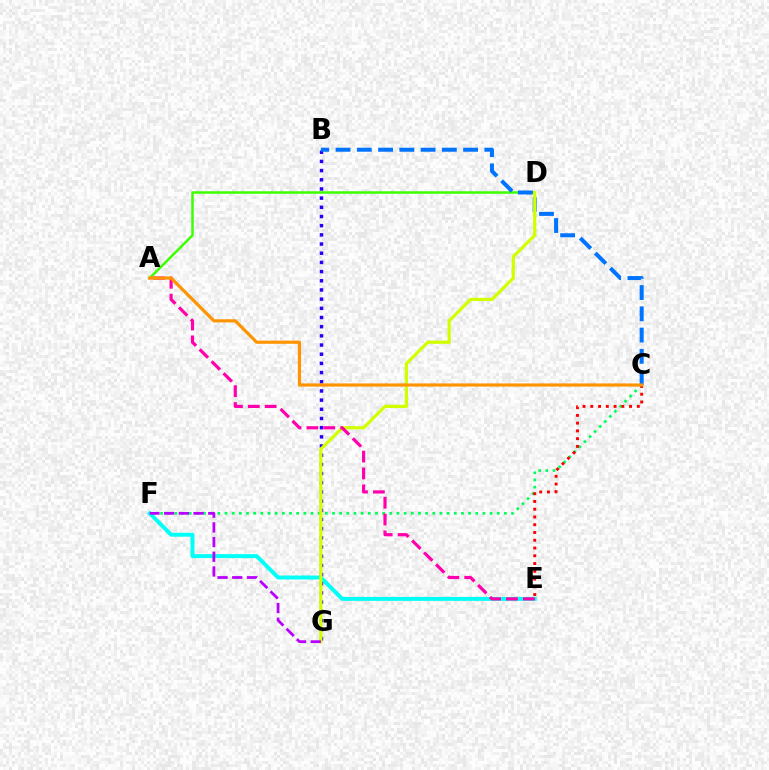{('A', 'D'): [{'color': '#3dff00', 'line_style': 'solid', 'thickness': 1.8}], ('E', 'F'): [{'color': '#00fff6', 'line_style': 'solid', 'thickness': 2.84}], ('C', 'F'): [{'color': '#00ff5c', 'line_style': 'dotted', 'thickness': 1.95}], ('C', 'E'): [{'color': '#ff0000', 'line_style': 'dotted', 'thickness': 2.11}], ('B', 'G'): [{'color': '#2500ff', 'line_style': 'dotted', 'thickness': 2.49}], ('B', 'C'): [{'color': '#0074ff', 'line_style': 'dashed', 'thickness': 2.89}], ('D', 'G'): [{'color': '#d1ff00', 'line_style': 'solid', 'thickness': 2.31}], ('A', 'E'): [{'color': '#ff00ac', 'line_style': 'dashed', 'thickness': 2.29}], ('F', 'G'): [{'color': '#b900ff', 'line_style': 'dashed', 'thickness': 2.0}], ('A', 'C'): [{'color': '#ff9400', 'line_style': 'solid', 'thickness': 2.28}]}